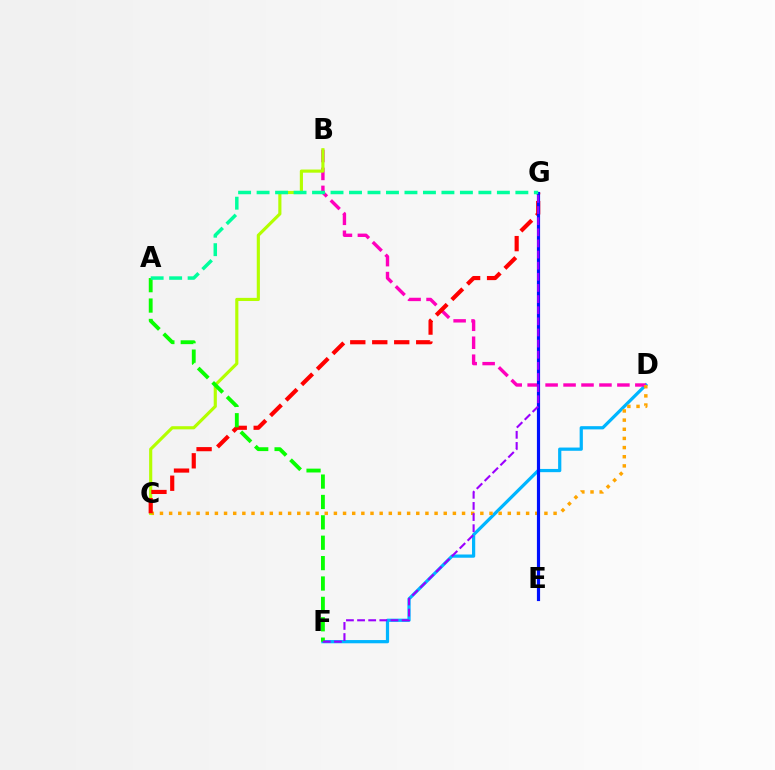{('D', 'F'): [{'color': '#00b5ff', 'line_style': 'solid', 'thickness': 2.32}], ('B', 'D'): [{'color': '#ff00bd', 'line_style': 'dashed', 'thickness': 2.44}], ('C', 'D'): [{'color': '#ffa500', 'line_style': 'dotted', 'thickness': 2.49}], ('B', 'C'): [{'color': '#b3ff00', 'line_style': 'solid', 'thickness': 2.26}], ('C', 'G'): [{'color': '#ff0000', 'line_style': 'dashed', 'thickness': 2.99}], ('E', 'G'): [{'color': '#0010ff', 'line_style': 'solid', 'thickness': 2.28}], ('A', 'F'): [{'color': '#08ff00', 'line_style': 'dashed', 'thickness': 2.77}], ('F', 'G'): [{'color': '#9b00ff', 'line_style': 'dashed', 'thickness': 1.51}], ('A', 'G'): [{'color': '#00ff9d', 'line_style': 'dashed', 'thickness': 2.51}]}